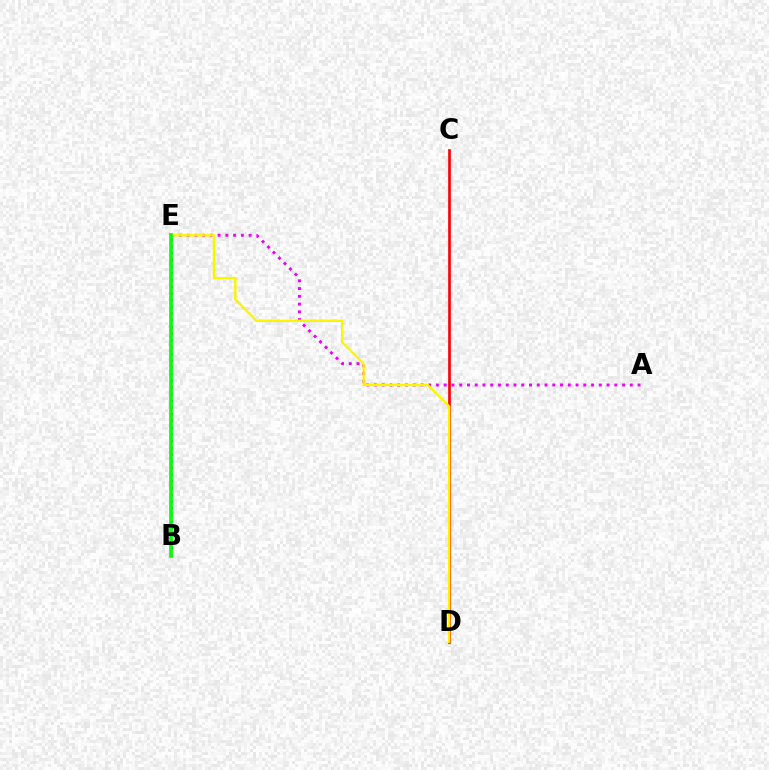{('A', 'E'): [{'color': '#ee00ff', 'line_style': 'dotted', 'thickness': 2.11}], ('B', 'E'): [{'color': '#00fff6', 'line_style': 'dashed', 'thickness': 1.6}, {'color': '#0010ff', 'line_style': 'dotted', 'thickness': 1.82}, {'color': '#08ff00', 'line_style': 'solid', 'thickness': 2.64}], ('C', 'D'): [{'color': '#ff0000', 'line_style': 'solid', 'thickness': 1.92}], ('D', 'E'): [{'color': '#fcf500', 'line_style': 'solid', 'thickness': 1.73}]}